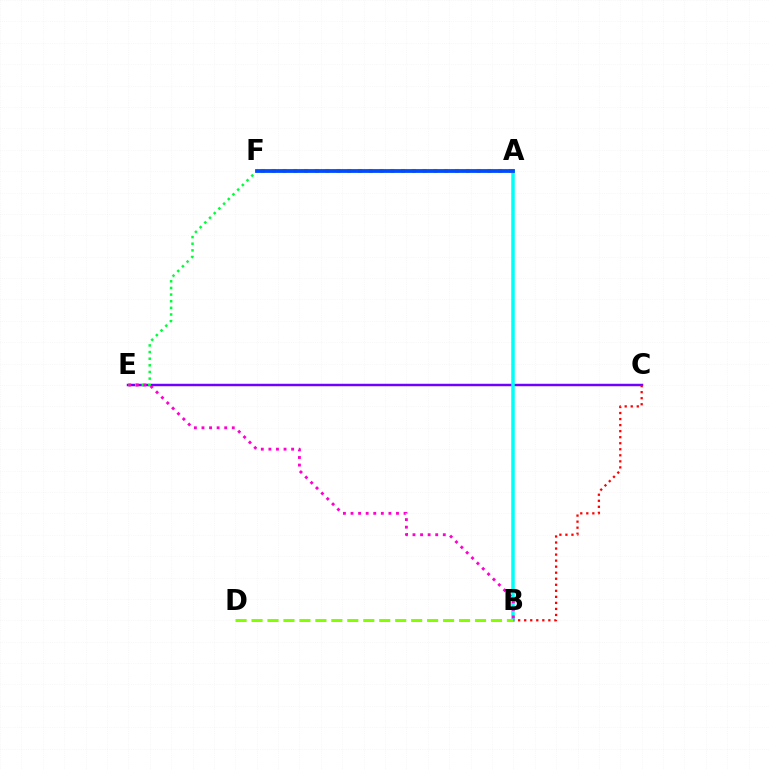{('C', 'E'): [{'color': '#7200ff', 'line_style': 'solid', 'thickness': 1.77}], ('A', 'B'): [{'color': '#00fff6', 'line_style': 'solid', 'thickness': 2.52}], ('A', 'F'): [{'color': '#ffbd00', 'line_style': 'dotted', 'thickness': 2.93}, {'color': '#004bff', 'line_style': 'solid', 'thickness': 2.73}], ('E', 'F'): [{'color': '#00ff39', 'line_style': 'dotted', 'thickness': 1.8}], ('B', 'C'): [{'color': '#ff0000', 'line_style': 'dotted', 'thickness': 1.64}], ('B', 'E'): [{'color': '#ff00cf', 'line_style': 'dotted', 'thickness': 2.06}], ('B', 'D'): [{'color': '#84ff00', 'line_style': 'dashed', 'thickness': 2.17}]}